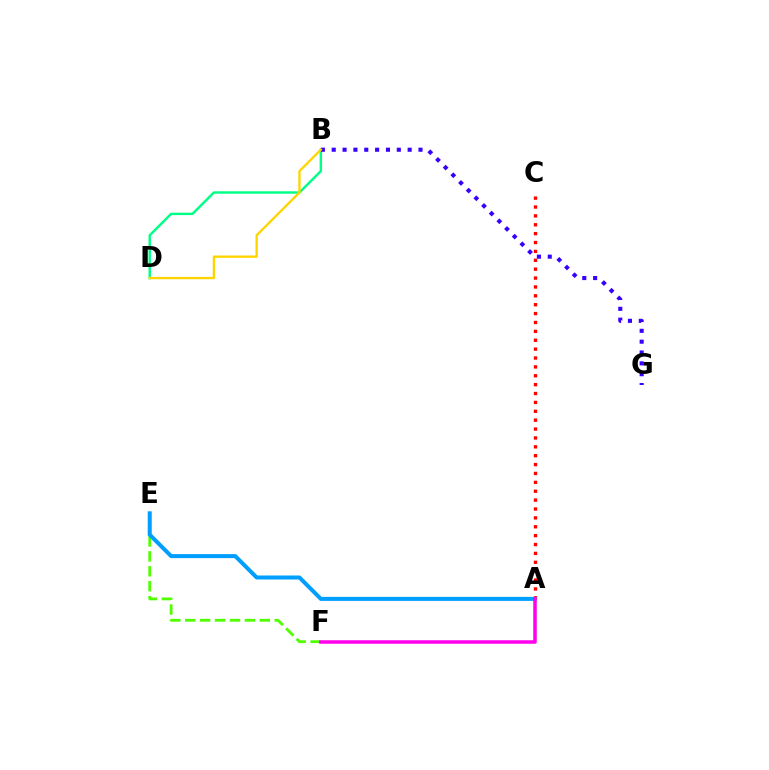{('E', 'F'): [{'color': '#4fff00', 'line_style': 'dashed', 'thickness': 2.03}], ('B', 'D'): [{'color': '#00ff86', 'line_style': 'solid', 'thickness': 1.76}, {'color': '#ffd500', 'line_style': 'solid', 'thickness': 1.68}], ('A', 'C'): [{'color': '#ff0000', 'line_style': 'dotted', 'thickness': 2.41}], ('A', 'E'): [{'color': '#009eff', 'line_style': 'solid', 'thickness': 2.89}], ('B', 'G'): [{'color': '#3700ff', 'line_style': 'dotted', 'thickness': 2.95}], ('A', 'F'): [{'color': '#ff00ed', 'line_style': 'solid', 'thickness': 2.53}]}